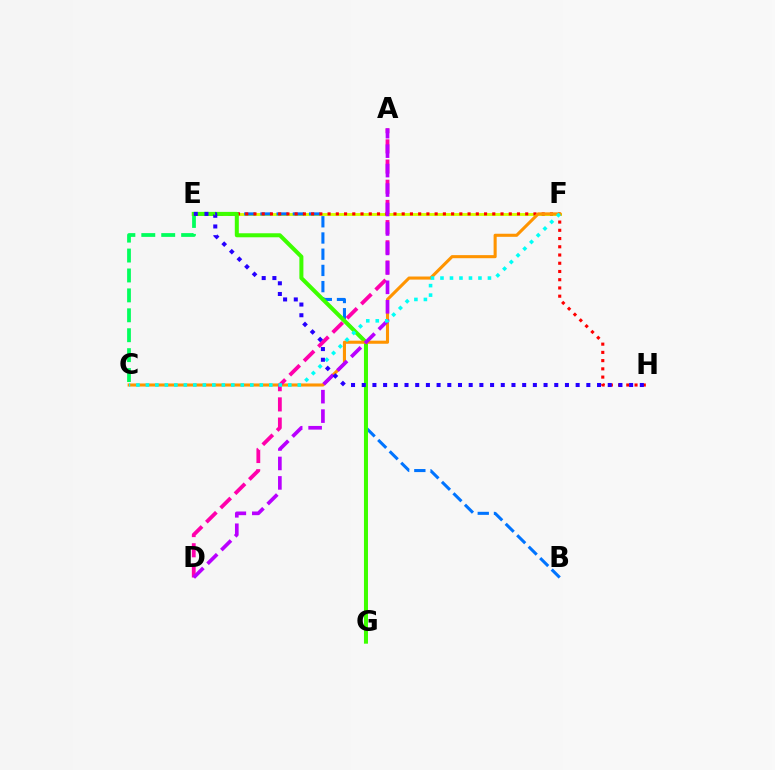{('C', 'E'): [{'color': '#00ff5c', 'line_style': 'dashed', 'thickness': 2.71}], ('E', 'F'): [{'color': '#d1ff00', 'line_style': 'solid', 'thickness': 2.06}], ('B', 'E'): [{'color': '#0074ff', 'line_style': 'dashed', 'thickness': 2.2}], ('E', 'H'): [{'color': '#ff0000', 'line_style': 'dotted', 'thickness': 2.24}, {'color': '#2500ff', 'line_style': 'dotted', 'thickness': 2.91}], ('E', 'G'): [{'color': '#3dff00', 'line_style': 'solid', 'thickness': 2.89}], ('C', 'F'): [{'color': '#ff9400', 'line_style': 'solid', 'thickness': 2.22}, {'color': '#00fff6', 'line_style': 'dotted', 'thickness': 2.58}], ('A', 'D'): [{'color': '#ff00ac', 'line_style': 'dashed', 'thickness': 2.74}, {'color': '#b900ff', 'line_style': 'dashed', 'thickness': 2.64}]}